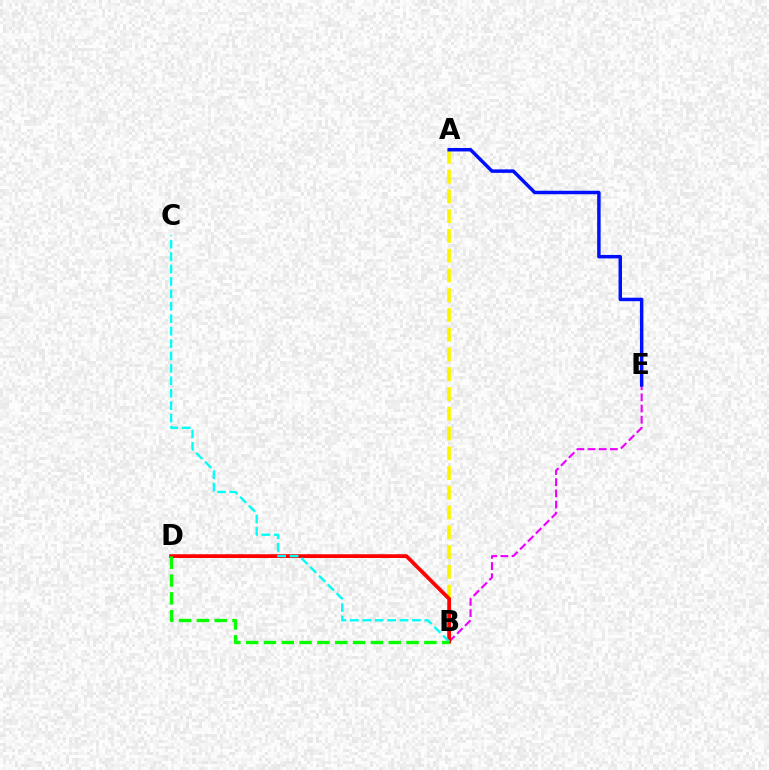{('A', 'B'): [{'color': '#fcf500', 'line_style': 'dashed', 'thickness': 2.68}], ('B', 'E'): [{'color': '#ee00ff', 'line_style': 'dashed', 'thickness': 1.52}], ('B', 'D'): [{'color': '#ff0000', 'line_style': 'solid', 'thickness': 2.71}, {'color': '#08ff00', 'line_style': 'dashed', 'thickness': 2.42}], ('B', 'C'): [{'color': '#00fff6', 'line_style': 'dashed', 'thickness': 1.69}], ('A', 'E'): [{'color': '#0010ff', 'line_style': 'solid', 'thickness': 2.5}]}